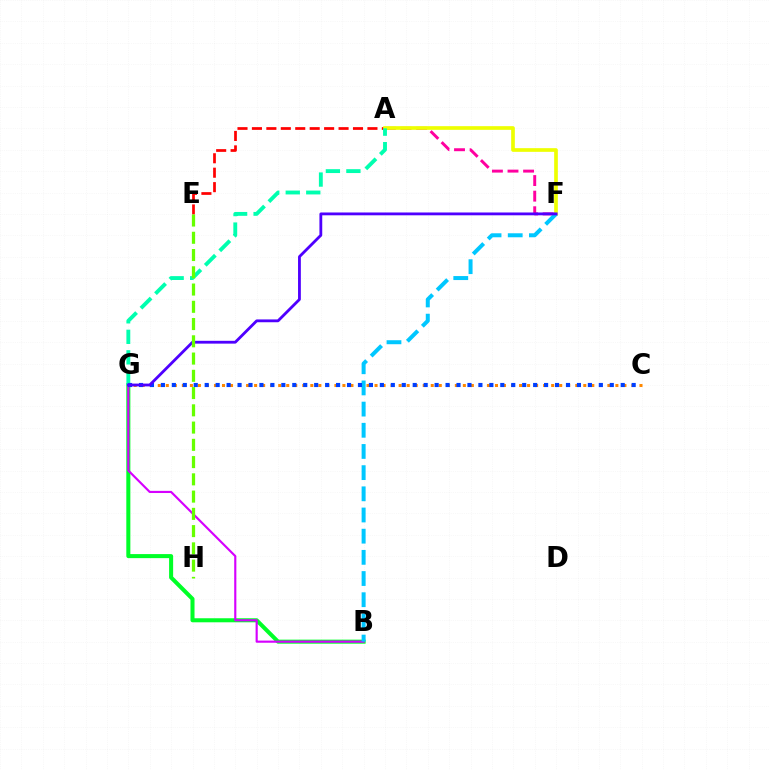{('A', 'E'): [{'color': '#ff0000', 'line_style': 'dashed', 'thickness': 1.96}], ('A', 'F'): [{'color': '#ff00a0', 'line_style': 'dashed', 'thickness': 2.12}, {'color': '#eeff00', 'line_style': 'solid', 'thickness': 2.64}], ('B', 'G'): [{'color': '#00ff27', 'line_style': 'solid', 'thickness': 2.91}, {'color': '#d600ff', 'line_style': 'solid', 'thickness': 1.55}], ('C', 'G'): [{'color': '#ff8800', 'line_style': 'dotted', 'thickness': 2.18}, {'color': '#003fff', 'line_style': 'dotted', 'thickness': 2.97}], ('B', 'F'): [{'color': '#00c7ff', 'line_style': 'dashed', 'thickness': 2.88}], ('A', 'G'): [{'color': '#00ffaf', 'line_style': 'dashed', 'thickness': 2.79}], ('F', 'G'): [{'color': '#4f00ff', 'line_style': 'solid', 'thickness': 2.03}], ('E', 'H'): [{'color': '#66ff00', 'line_style': 'dashed', 'thickness': 2.34}]}